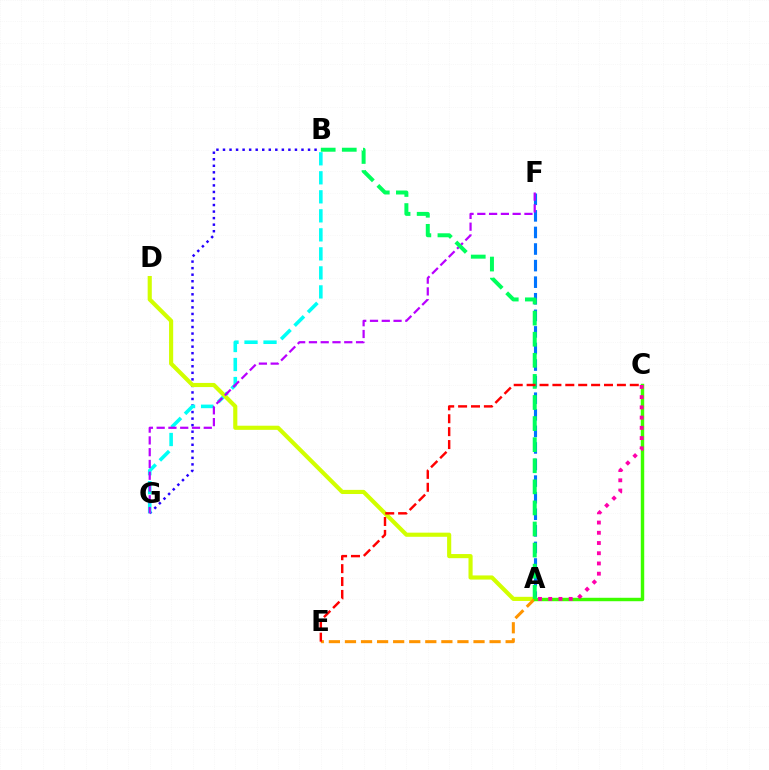{('B', 'G'): [{'color': '#2500ff', 'line_style': 'dotted', 'thickness': 1.78}, {'color': '#00fff6', 'line_style': 'dashed', 'thickness': 2.58}], ('A', 'F'): [{'color': '#0074ff', 'line_style': 'dashed', 'thickness': 2.25}], ('A', 'D'): [{'color': '#d1ff00', 'line_style': 'solid', 'thickness': 2.97}], ('F', 'G'): [{'color': '#b900ff', 'line_style': 'dashed', 'thickness': 1.6}], ('A', 'E'): [{'color': '#ff9400', 'line_style': 'dashed', 'thickness': 2.18}], ('A', 'C'): [{'color': '#3dff00', 'line_style': 'solid', 'thickness': 2.47}, {'color': '#ff00ac', 'line_style': 'dotted', 'thickness': 2.78}], ('A', 'B'): [{'color': '#00ff5c', 'line_style': 'dashed', 'thickness': 2.86}], ('C', 'E'): [{'color': '#ff0000', 'line_style': 'dashed', 'thickness': 1.75}]}